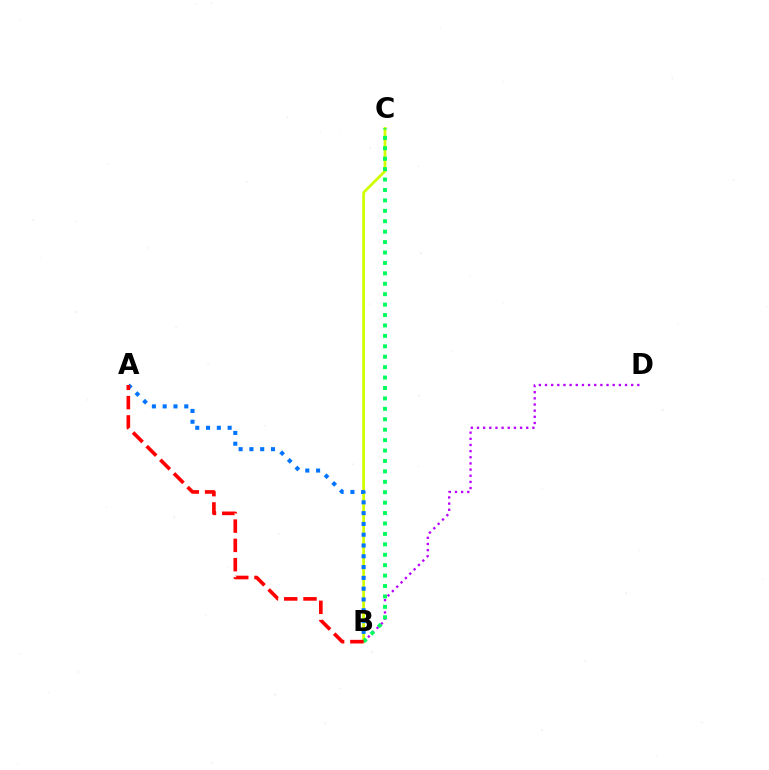{('B', 'C'): [{'color': '#d1ff00', 'line_style': 'solid', 'thickness': 1.99}, {'color': '#00ff5c', 'line_style': 'dotted', 'thickness': 2.83}], ('B', 'D'): [{'color': '#b900ff', 'line_style': 'dotted', 'thickness': 1.67}], ('A', 'B'): [{'color': '#0074ff', 'line_style': 'dotted', 'thickness': 2.93}, {'color': '#ff0000', 'line_style': 'dashed', 'thickness': 2.62}]}